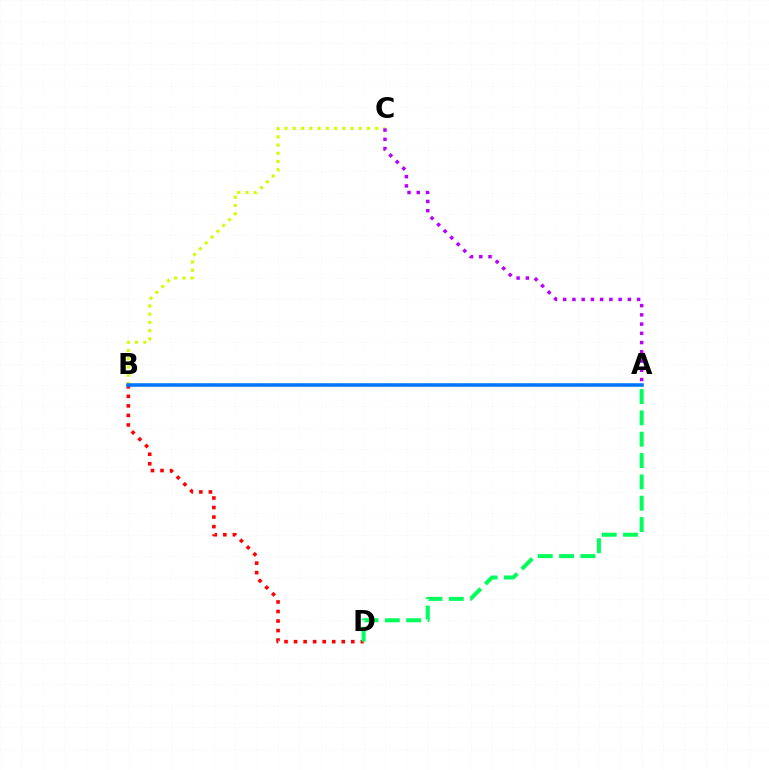{('B', 'D'): [{'color': '#ff0000', 'line_style': 'dotted', 'thickness': 2.59}], ('B', 'C'): [{'color': '#d1ff00', 'line_style': 'dotted', 'thickness': 2.24}], ('A', 'B'): [{'color': '#0074ff', 'line_style': 'solid', 'thickness': 2.56}], ('A', 'C'): [{'color': '#b900ff', 'line_style': 'dotted', 'thickness': 2.51}], ('A', 'D'): [{'color': '#00ff5c', 'line_style': 'dashed', 'thickness': 2.9}]}